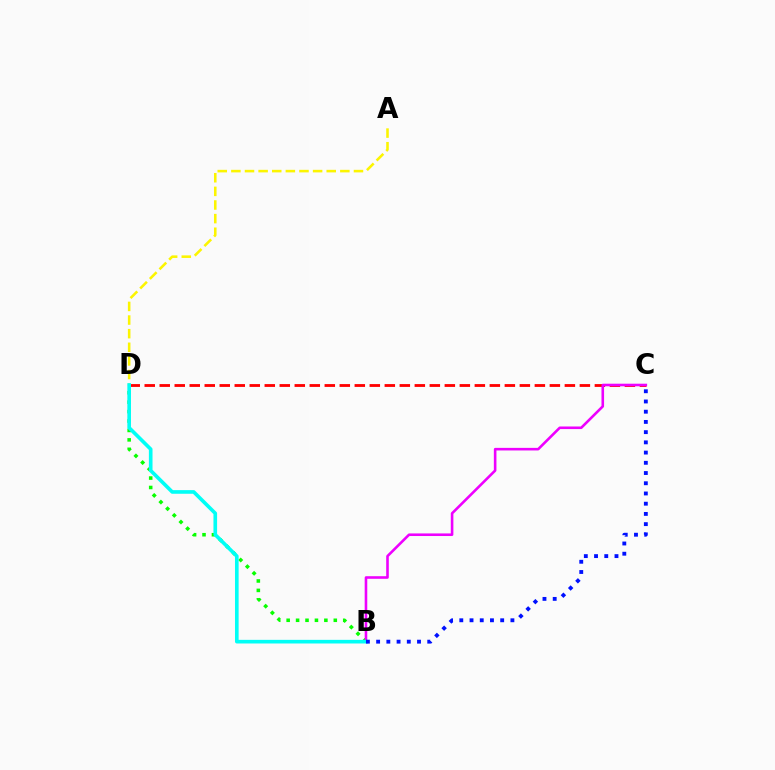{('A', 'D'): [{'color': '#fcf500', 'line_style': 'dashed', 'thickness': 1.85}], ('B', 'D'): [{'color': '#08ff00', 'line_style': 'dotted', 'thickness': 2.56}, {'color': '#00fff6', 'line_style': 'solid', 'thickness': 2.62}], ('C', 'D'): [{'color': '#ff0000', 'line_style': 'dashed', 'thickness': 2.04}], ('B', 'C'): [{'color': '#ee00ff', 'line_style': 'solid', 'thickness': 1.87}, {'color': '#0010ff', 'line_style': 'dotted', 'thickness': 2.78}]}